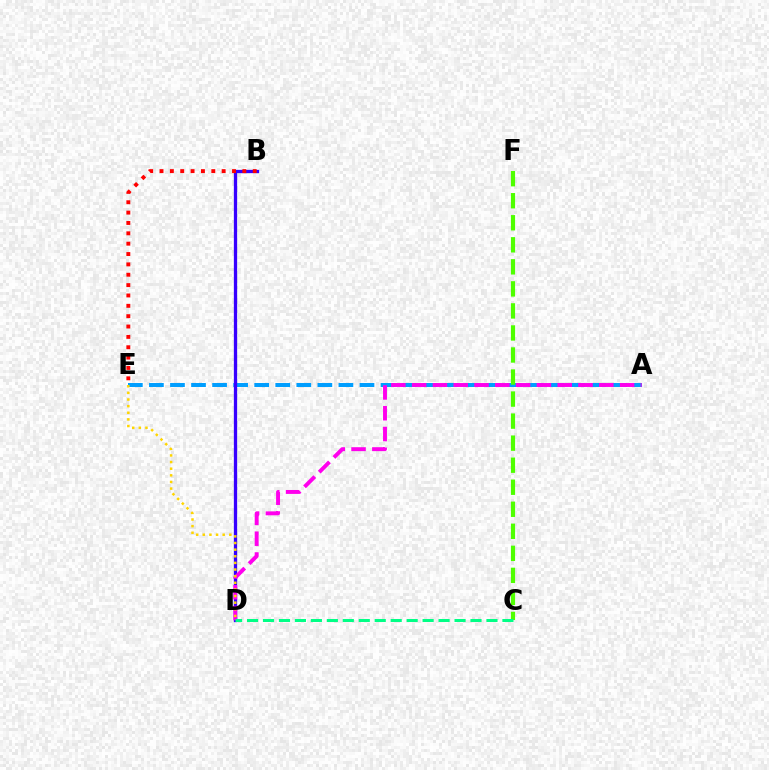{('A', 'E'): [{'color': '#009eff', 'line_style': 'dashed', 'thickness': 2.86}], ('B', 'D'): [{'color': '#3700ff', 'line_style': 'solid', 'thickness': 2.37}], ('C', 'F'): [{'color': '#4fff00', 'line_style': 'dashed', 'thickness': 2.99}], ('A', 'D'): [{'color': '#ff00ed', 'line_style': 'dashed', 'thickness': 2.82}], ('C', 'D'): [{'color': '#00ff86', 'line_style': 'dashed', 'thickness': 2.17}], ('D', 'E'): [{'color': '#ffd500', 'line_style': 'dotted', 'thickness': 1.8}], ('B', 'E'): [{'color': '#ff0000', 'line_style': 'dotted', 'thickness': 2.81}]}